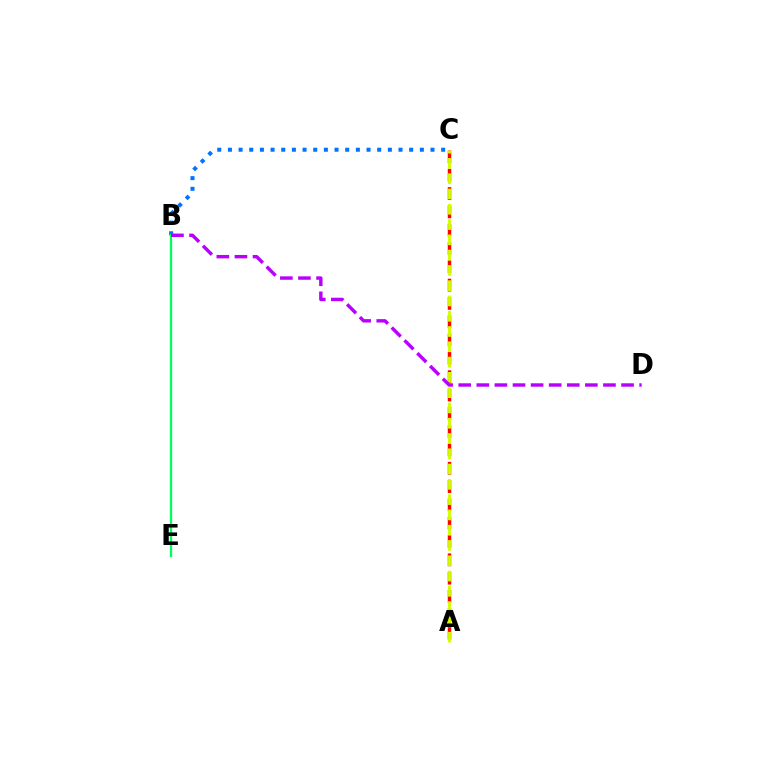{('B', 'C'): [{'color': '#0074ff', 'line_style': 'dotted', 'thickness': 2.9}], ('B', 'E'): [{'color': '#00ff5c', 'line_style': 'solid', 'thickness': 1.65}], ('A', 'C'): [{'color': '#ff0000', 'line_style': 'dashed', 'thickness': 2.49}, {'color': '#d1ff00', 'line_style': 'dashed', 'thickness': 2.08}], ('B', 'D'): [{'color': '#b900ff', 'line_style': 'dashed', 'thickness': 2.46}]}